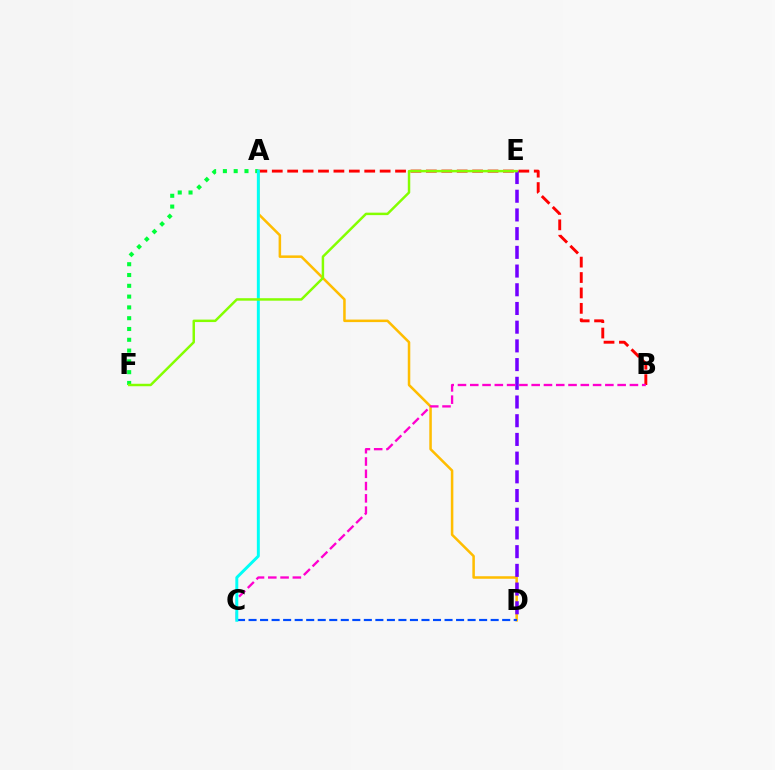{('A', 'F'): [{'color': '#00ff39', 'line_style': 'dotted', 'thickness': 2.93}], ('A', 'B'): [{'color': '#ff0000', 'line_style': 'dashed', 'thickness': 2.09}], ('A', 'D'): [{'color': '#ffbd00', 'line_style': 'solid', 'thickness': 1.82}], ('C', 'D'): [{'color': '#004bff', 'line_style': 'dashed', 'thickness': 1.57}], ('D', 'E'): [{'color': '#7200ff', 'line_style': 'dashed', 'thickness': 2.54}], ('B', 'C'): [{'color': '#ff00cf', 'line_style': 'dashed', 'thickness': 1.67}], ('A', 'C'): [{'color': '#00fff6', 'line_style': 'solid', 'thickness': 2.13}], ('E', 'F'): [{'color': '#84ff00', 'line_style': 'solid', 'thickness': 1.78}]}